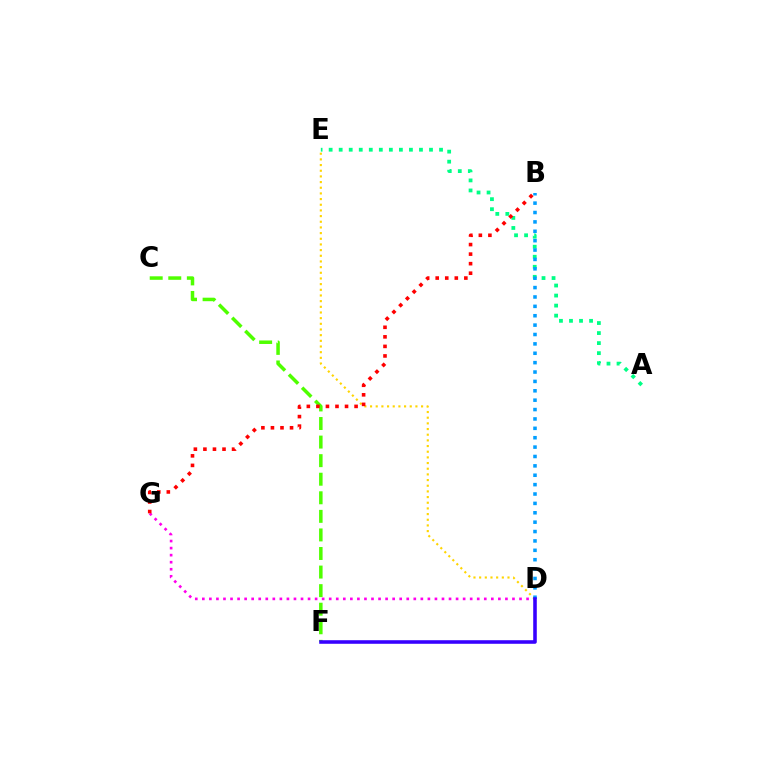{('C', 'F'): [{'color': '#4fff00', 'line_style': 'dashed', 'thickness': 2.52}], ('D', 'G'): [{'color': '#ff00ed', 'line_style': 'dotted', 'thickness': 1.92}], ('D', 'E'): [{'color': '#ffd500', 'line_style': 'dotted', 'thickness': 1.54}], ('A', 'E'): [{'color': '#00ff86', 'line_style': 'dotted', 'thickness': 2.73}], ('B', 'D'): [{'color': '#009eff', 'line_style': 'dotted', 'thickness': 2.55}], ('D', 'F'): [{'color': '#3700ff', 'line_style': 'solid', 'thickness': 2.57}], ('B', 'G'): [{'color': '#ff0000', 'line_style': 'dotted', 'thickness': 2.59}]}